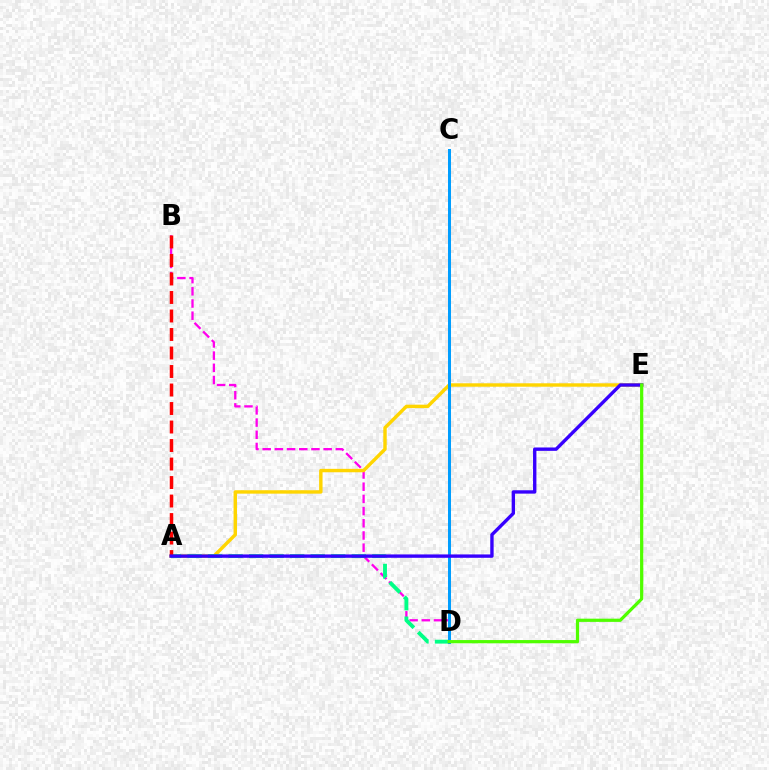{('B', 'D'): [{'color': '#ff00ed', 'line_style': 'dashed', 'thickness': 1.66}], ('A', 'E'): [{'color': '#ffd500', 'line_style': 'solid', 'thickness': 2.46}, {'color': '#3700ff', 'line_style': 'solid', 'thickness': 2.43}], ('A', 'D'): [{'color': '#00ff86', 'line_style': 'dashed', 'thickness': 2.79}], ('A', 'B'): [{'color': '#ff0000', 'line_style': 'dashed', 'thickness': 2.51}], ('C', 'D'): [{'color': '#009eff', 'line_style': 'solid', 'thickness': 2.16}], ('D', 'E'): [{'color': '#4fff00', 'line_style': 'solid', 'thickness': 2.31}]}